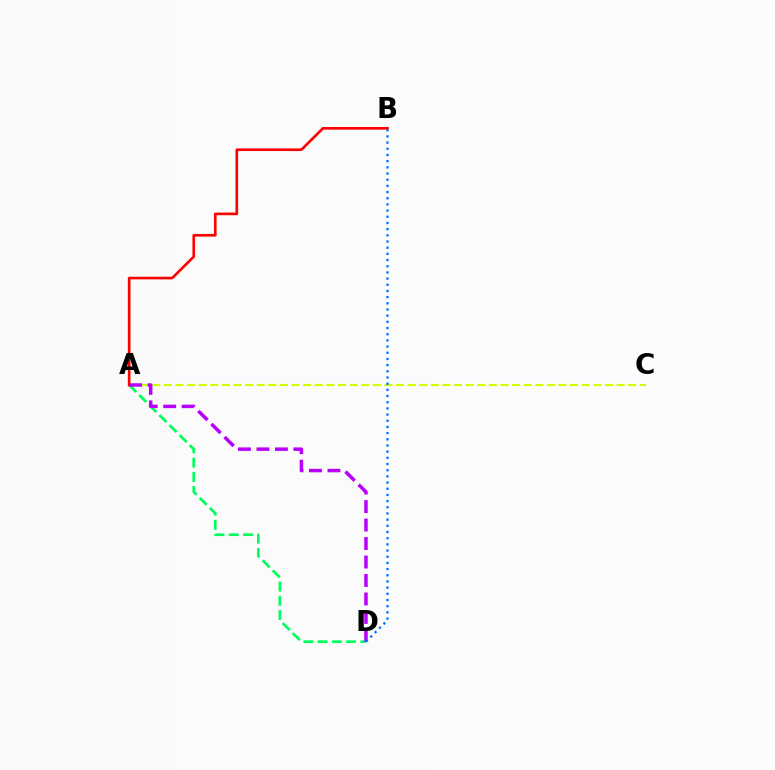{('A', 'C'): [{'color': '#d1ff00', 'line_style': 'dashed', 'thickness': 1.58}], ('A', 'D'): [{'color': '#00ff5c', 'line_style': 'dashed', 'thickness': 1.93}, {'color': '#b900ff', 'line_style': 'dashed', 'thickness': 2.51}], ('A', 'B'): [{'color': '#ff0000', 'line_style': 'solid', 'thickness': 1.9}], ('B', 'D'): [{'color': '#0074ff', 'line_style': 'dotted', 'thickness': 1.68}]}